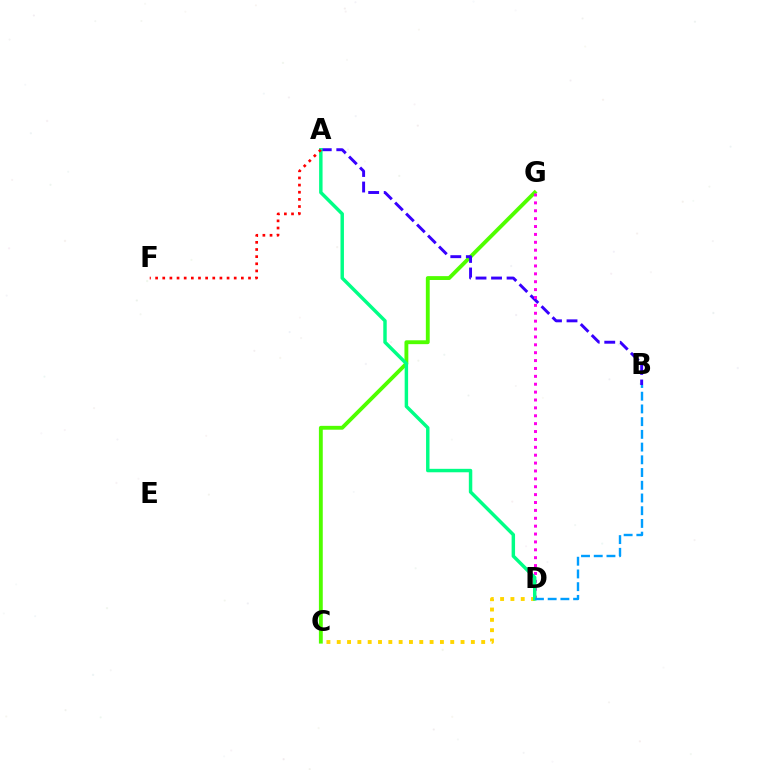{('C', 'G'): [{'color': '#4fff00', 'line_style': 'solid', 'thickness': 2.78}], ('A', 'B'): [{'color': '#3700ff', 'line_style': 'dashed', 'thickness': 2.11}], ('D', 'G'): [{'color': '#ff00ed', 'line_style': 'dotted', 'thickness': 2.14}], ('C', 'D'): [{'color': '#ffd500', 'line_style': 'dotted', 'thickness': 2.8}], ('A', 'D'): [{'color': '#00ff86', 'line_style': 'solid', 'thickness': 2.48}], ('B', 'D'): [{'color': '#009eff', 'line_style': 'dashed', 'thickness': 1.73}], ('A', 'F'): [{'color': '#ff0000', 'line_style': 'dotted', 'thickness': 1.94}]}